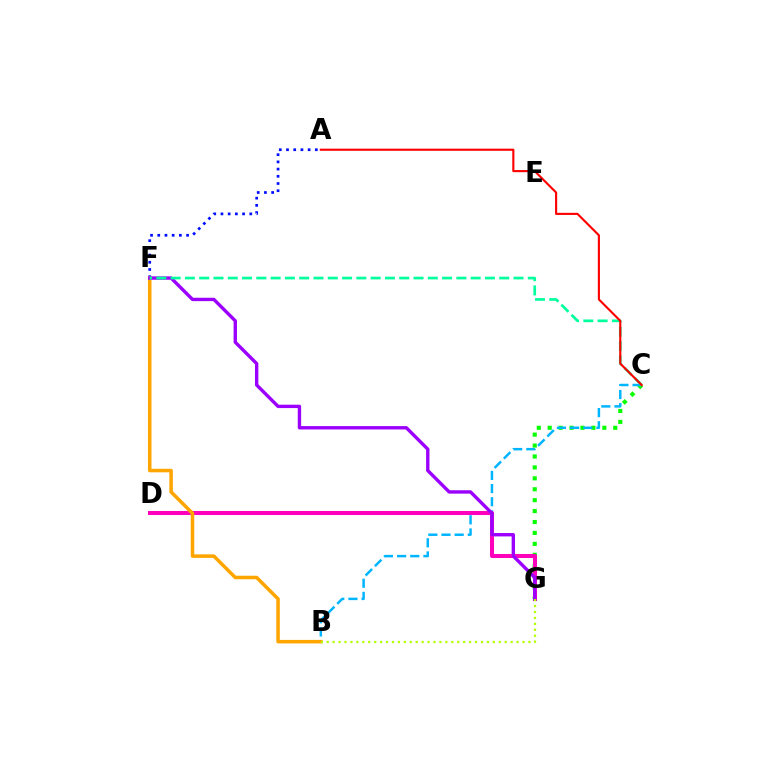{('C', 'G'): [{'color': '#08ff00', 'line_style': 'dotted', 'thickness': 2.97}], ('B', 'C'): [{'color': '#00b5ff', 'line_style': 'dashed', 'thickness': 1.79}], ('A', 'F'): [{'color': '#0010ff', 'line_style': 'dotted', 'thickness': 1.96}], ('D', 'G'): [{'color': '#ff00bd', 'line_style': 'solid', 'thickness': 2.91}], ('B', 'F'): [{'color': '#ffa500', 'line_style': 'solid', 'thickness': 2.54}], ('F', 'G'): [{'color': '#9b00ff', 'line_style': 'solid', 'thickness': 2.43}], ('C', 'F'): [{'color': '#00ff9d', 'line_style': 'dashed', 'thickness': 1.94}], ('B', 'G'): [{'color': '#b3ff00', 'line_style': 'dotted', 'thickness': 1.61}], ('A', 'C'): [{'color': '#ff0000', 'line_style': 'solid', 'thickness': 1.53}]}